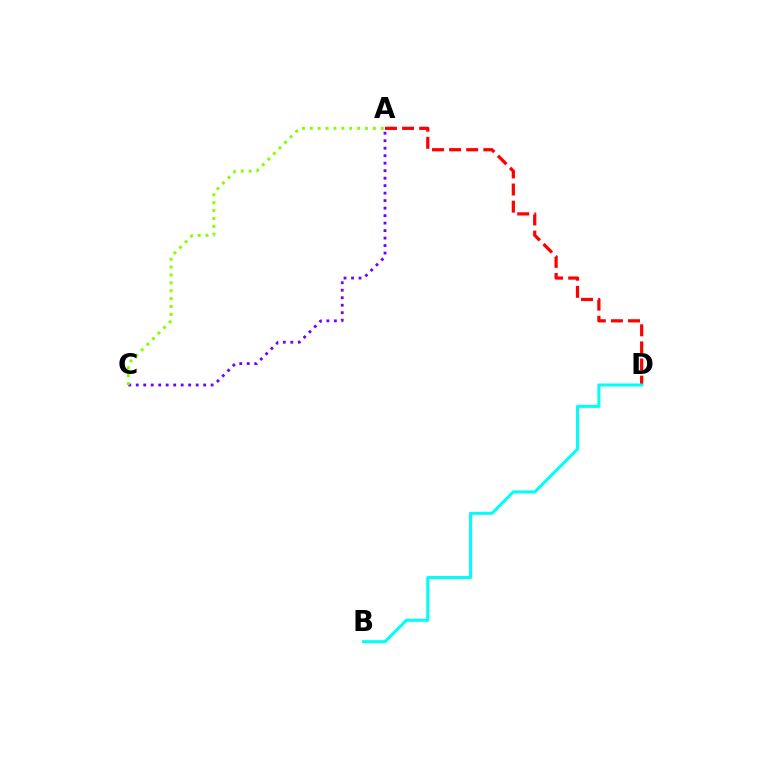{('A', 'D'): [{'color': '#ff0000', 'line_style': 'dashed', 'thickness': 2.32}], ('B', 'D'): [{'color': '#00fff6', 'line_style': 'solid', 'thickness': 2.19}], ('A', 'C'): [{'color': '#7200ff', 'line_style': 'dotted', 'thickness': 2.04}, {'color': '#84ff00', 'line_style': 'dotted', 'thickness': 2.14}]}